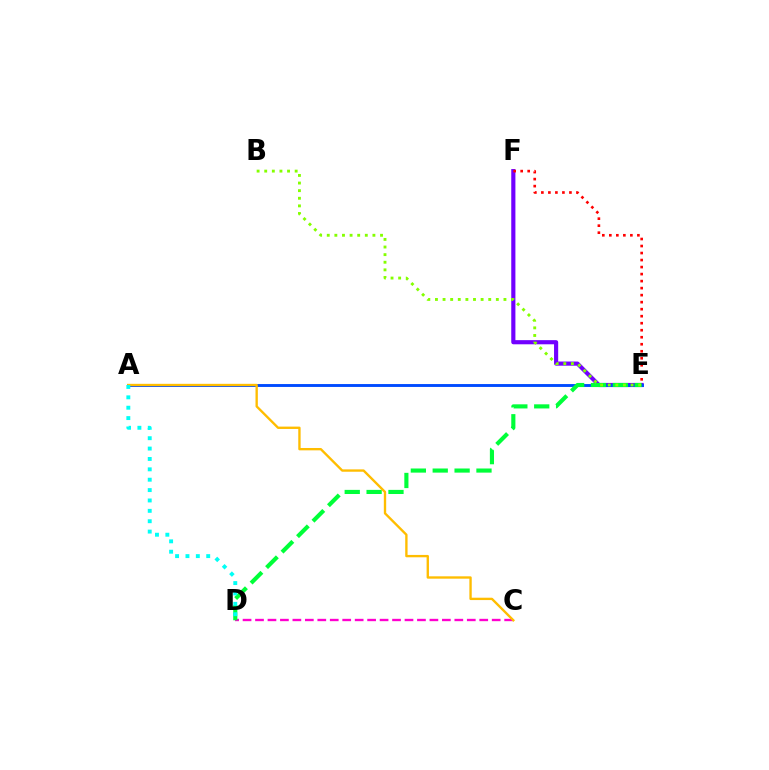{('E', 'F'): [{'color': '#7200ff', 'line_style': 'solid', 'thickness': 2.98}, {'color': '#ff0000', 'line_style': 'dotted', 'thickness': 1.91}], ('C', 'D'): [{'color': '#ff00cf', 'line_style': 'dashed', 'thickness': 1.69}], ('A', 'E'): [{'color': '#004bff', 'line_style': 'solid', 'thickness': 2.08}], ('D', 'E'): [{'color': '#00ff39', 'line_style': 'dashed', 'thickness': 2.97}], ('B', 'E'): [{'color': '#84ff00', 'line_style': 'dotted', 'thickness': 2.07}], ('A', 'C'): [{'color': '#ffbd00', 'line_style': 'solid', 'thickness': 1.7}], ('A', 'D'): [{'color': '#00fff6', 'line_style': 'dotted', 'thickness': 2.82}]}